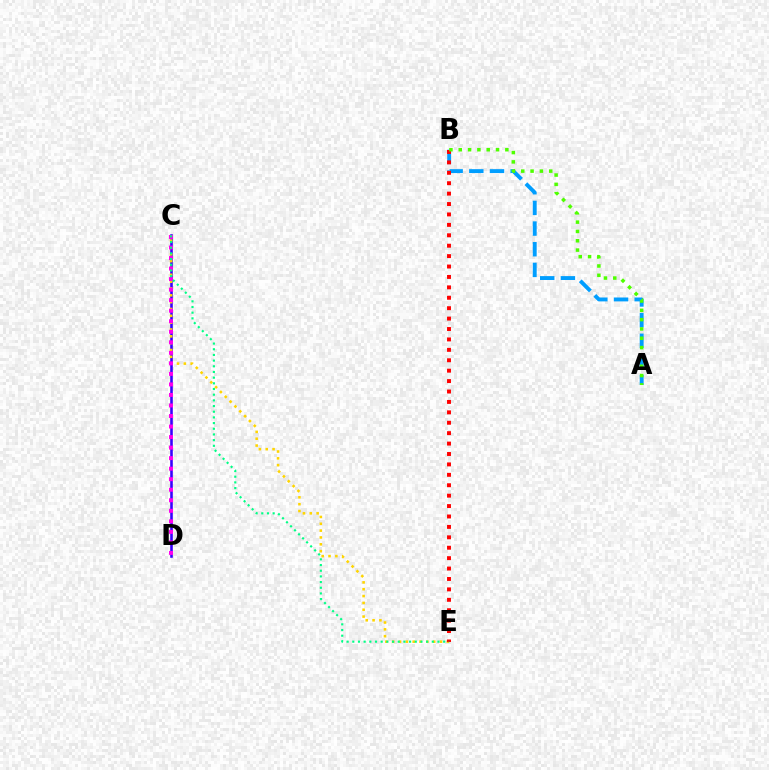{('A', 'B'): [{'color': '#009eff', 'line_style': 'dashed', 'thickness': 2.81}, {'color': '#4fff00', 'line_style': 'dotted', 'thickness': 2.53}], ('C', 'D'): [{'color': '#3700ff', 'line_style': 'solid', 'thickness': 1.86}, {'color': '#ff00ed', 'line_style': 'dotted', 'thickness': 2.86}], ('C', 'E'): [{'color': '#ffd500', 'line_style': 'dotted', 'thickness': 1.86}, {'color': '#00ff86', 'line_style': 'dotted', 'thickness': 1.54}], ('B', 'E'): [{'color': '#ff0000', 'line_style': 'dotted', 'thickness': 2.83}]}